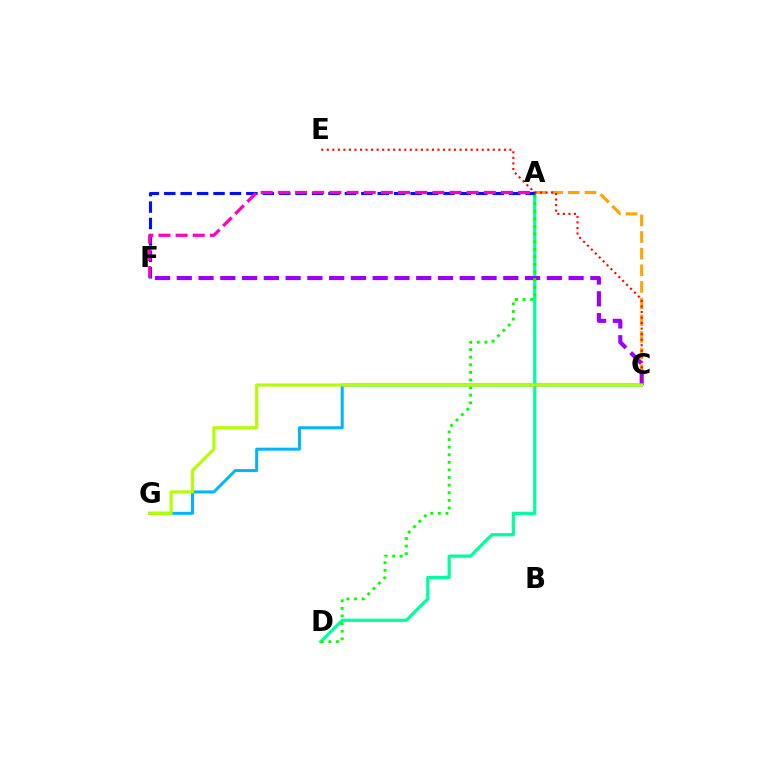{('A', 'D'): [{'color': '#00ff9d', 'line_style': 'solid', 'thickness': 2.32}, {'color': '#08ff00', 'line_style': 'dotted', 'thickness': 2.06}], ('A', 'C'): [{'color': '#ffa500', 'line_style': 'dashed', 'thickness': 2.26}], ('A', 'F'): [{'color': '#0010ff', 'line_style': 'dashed', 'thickness': 2.23}, {'color': '#ff00bd', 'line_style': 'dashed', 'thickness': 2.33}], ('C', 'F'): [{'color': '#9b00ff', 'line_style': 'dashed', 'thickness': 2.96}], ('C', 'G'): [{'color': '#00b5ff', 'line_style': 'solid', 'thickness': 2.16}, {'color': '#b3ff00', 'line_style': 'solid', 'thickness': 2.28}], ('C', 'E'): [{'color': '#ff0000', 'line_style': 'dotted', 'thickness': 1.5}]}